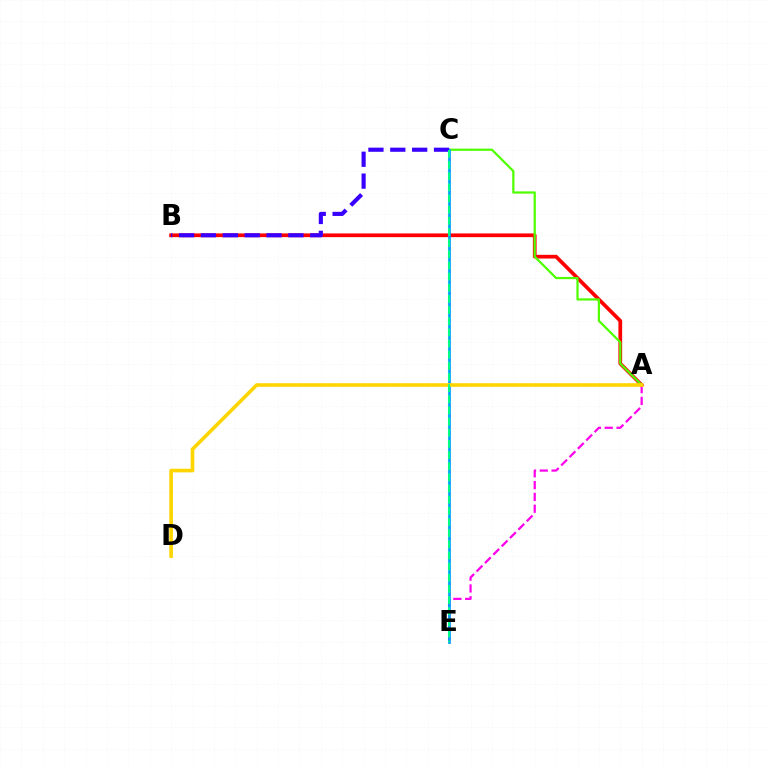{('A', 'B'): [{'color': '#ff0000', 'line_style': 'solid', 'thickness': 2.68}], ('A', 'E'): [{'color': '#ff00ed', 'line_style': 'dashed', 'thickness': 1.6}], ('A', 'C'): [{'color': '#4fff00', 'line_style': 'solid', 'thickness': 1.6}], ('C', 'E'): [{'color': '#009eff', 'line_style': 'solid', 'thickness': 1.95}, {'color': '#00ff86', 'line_style': 'dashed', 'thickness': 1.52}], ('A', 'D'): [{'color': '#ffd500', 'line_style': 'solid', 'thickness': 2.61}], ('B', 'C'): [{'color': '#3700ff', 'line_style': 'dashed', 'thickness': 2.97}]}